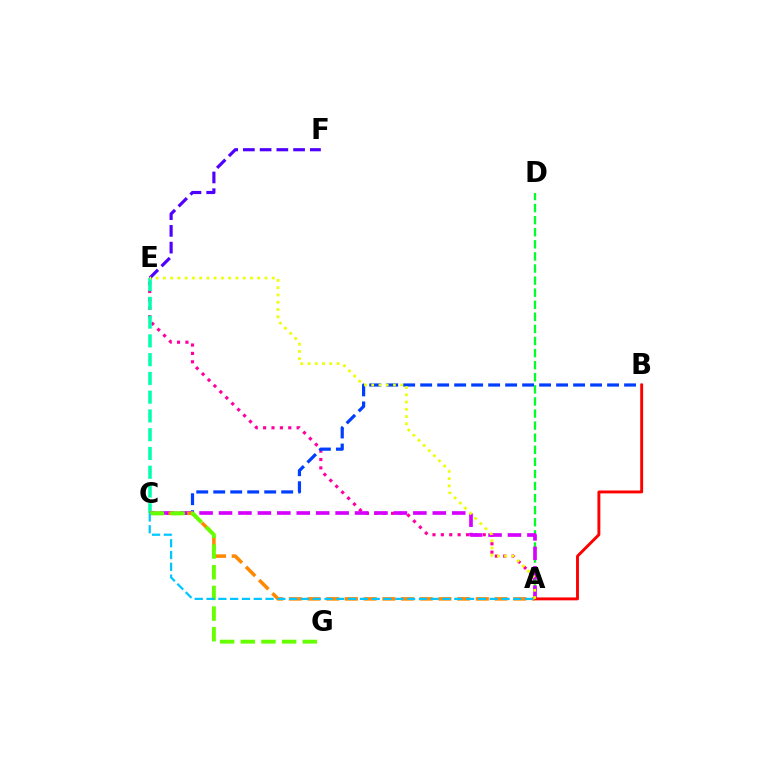{('A', 'E'): [{'color': '#ff00a0', 'line_style': 'dotted', 'thickness': 2.28}, {'color': '#eeff00', 'line_style': 'dotted', 'thickness': 1.97}], ('C', 'E'): [{'color': '#00ffaf', 'line_style': 'dashed', 'thickness': 2.55}], ('B', 'C'): [{'color': '#003fff', 'line_style': 'dashed', 'thickness': 2.31}], ('A', 'D'): [{'color': '#00ff27', 'line_style': 'dashed', 'thickness': 1.64}], ('A', 'C'): [{'color': '#d600ff', 'line_style': 'dashed', 'thickness': 2.64}, {'color': '#ff8800', 'line_style': 'dashed', 'thickness': 2.54}, {'color': '#00c7ff', 'line_style': 'dashed', 'thickness': 1.6}], ('A', 'B'): [{'color': '#ff0000', 'line_style': 'solid', 'thickness': 2.09}], ('E', 'F'): [{'color': '#4f00ff', 'line_style': 'dashed', 'thickness': 2.27}], ('C', 'G'): [{'color': '#66ff00', 'line_style': 'dashed', 'thickness': 2.81}]}